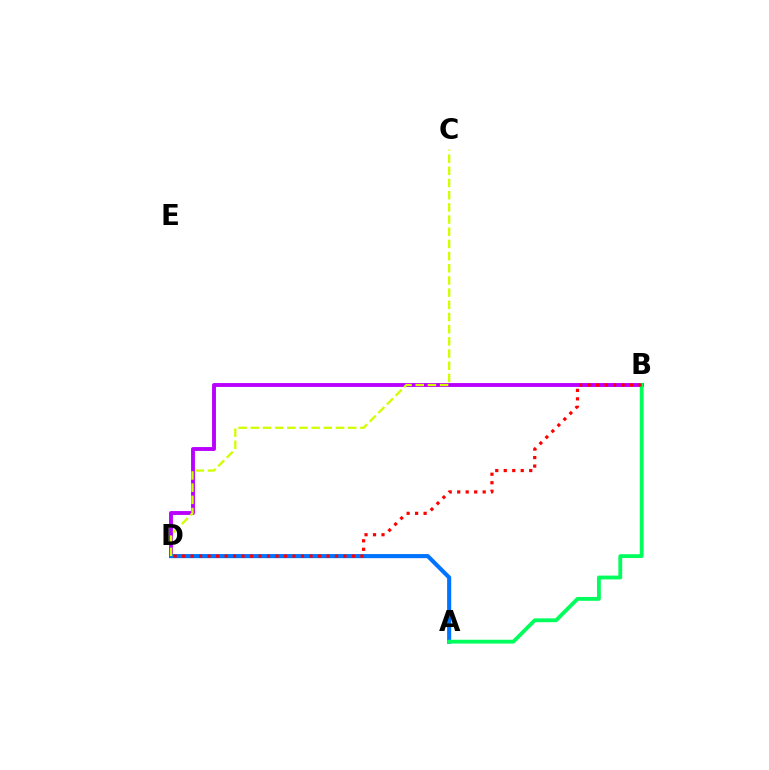{('B', 'D'): [{'color': '#b900ff', 'line_style': 'solid', 'thickness': 2.8}, {'color': '#ff0000', 'line_style': 'dotted', 'thickness': 2.31}], ('A', 'D'): [{'color': '#0074ff', 'line_style': 'solid', 'thickness': 2.95}], ('C', 'D'): [{'color': '#d1ff00', 'line_style': 'dashed', 'thickness': 1.65}], ('A', 'B'): [{'color': '#00ff5c', 'line_style': 'solid', 'thickness': 2.76}]}